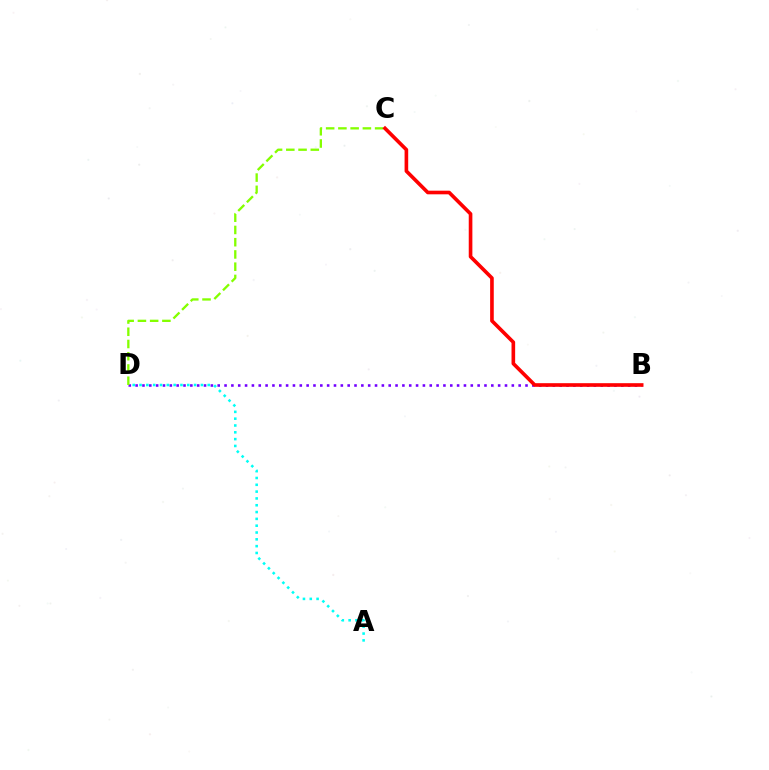{('B', 'D'): [{'color': '#7200ff', 'line_style': 'dotted', 'thickness': 1.86}], ('A', 'D'): [{'color': '#00fff6', 'line_style': 'dotted', 'thickness': 1.85}], ('C', 'D'): [{'color': '#84ff00', 'line_style': 'dashed', 'thickness': 1.66}], ('B', 'C'): [{'color': '#ff0000', 'line_style': 'solid', 'thickness': 2.61}]}